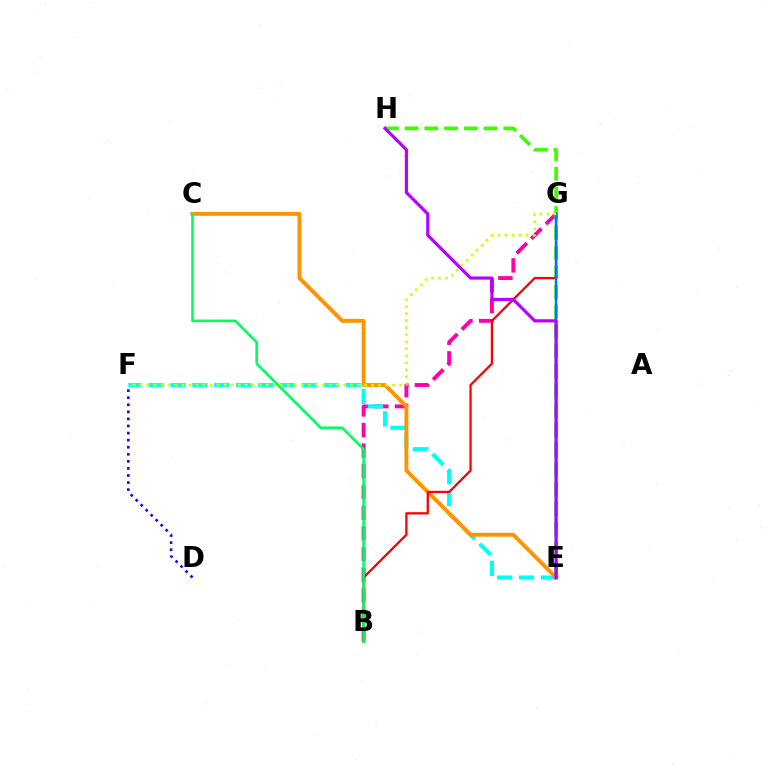{('B', 'G'): [{'color': '#ff00ac', 'line_style': 'dashed', 'thickness': 2.81}, {'color': '#ff0000', 'line_style': 'solid', 'thickness': 1.65}], ('E', 'F'): [{'color': '#00fff6', 'line_style': 'dashed', 'thickness': 2.97}], ('C', 'E'): [{'color': '#ff9400', 'line_style': 'solid', 'thickness': 2.82}], ('D', 'F'): [{'color': '#2500ff', 'line_style': 'dotted', 'thickness': 1.92}], ('E', 'H'): [{'color': '#3dff00', 'line_style': 'dashed', 'thickness': 2.68}, {'color': '#b900ff', 'line_style': 'solid', 'thickness': 2.28}], ('B', 'C'): [{'color': '#00ff5c', 'line_style': 'solid', 'thickness': 1.86}], ('E', 'G'): [{'color': '#0074ff', 'line_style': 'solid', 'thickness': 1.78}], ('F', 'G'): [{'color': '#d1ff00', 'line_style': 'dotted', 'thickness': 1.91}]}